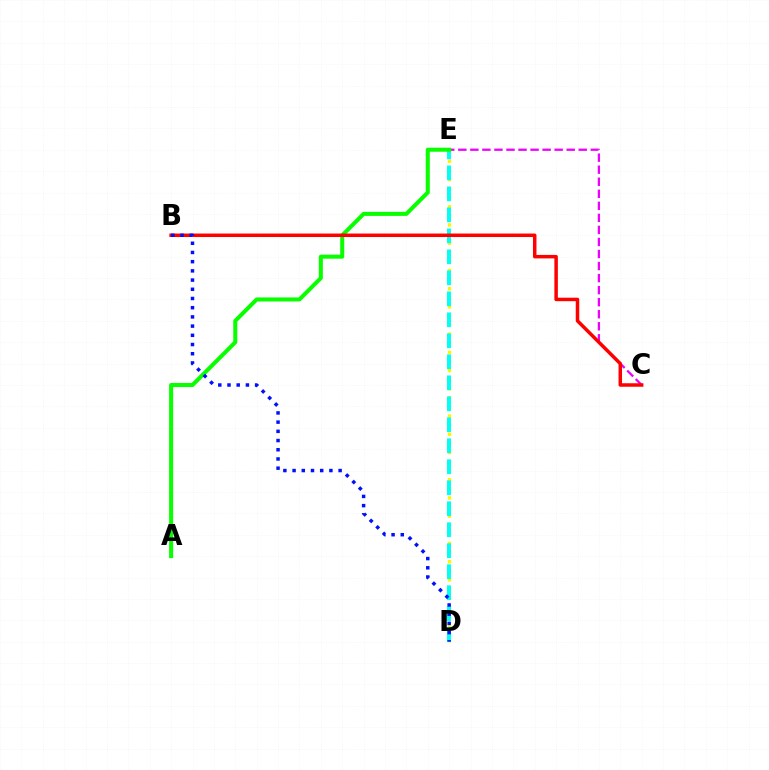{('D', 'E'): [{'color': '#fcf500', 'line_style': 'dotted', 'thickness': 2.47}, {'color': '#00fff6', 'line_style': 'dashed', 'thickness': 2.85}], ('C', 'E'): [{'color': '#ee00ff', 'line_style': 'dashed', 'thickness': 1.64}], ('A', 'E'): [{'color': '#08ff00', 'line_style': 'solid', 'thickness': 2.9}], ('B', 'C'): [{'color': '#ff0000', 'line_style': 'solid', 'thickness': 2.52}], ('B', 'D'): [{'color': '#0010ff', 'line_style': 'dotted', 'thickness': 2.5}]}